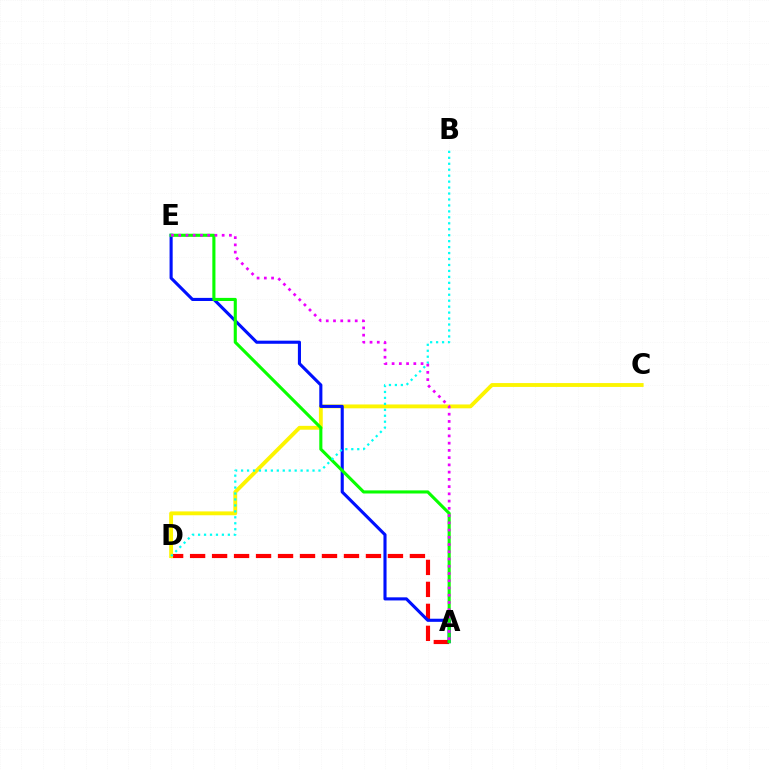{('A', 'D'): [{'color': '#ff0000', 'line_style': 'dashed', 'thickness': 2.99}], ('C', 'D'): [{'color': '#fcf500', 'line_style': 'solid', 'thickness': 2.77}], ('A', 'E'): [{'color': '#0010ff', 'line_style': 'solid', 'thickness': 2.24}, {'color': '#08ff00', 'line_style': 'solid', 'thickness': 2.23}, {'color': '#ee00ff', 'line_style': 'dotted', 'thickness': 1.97}], ('B', 'D'): [{'color': '#00fff6', 'line_style': 'dotted', 'thickness': 1.62}]}